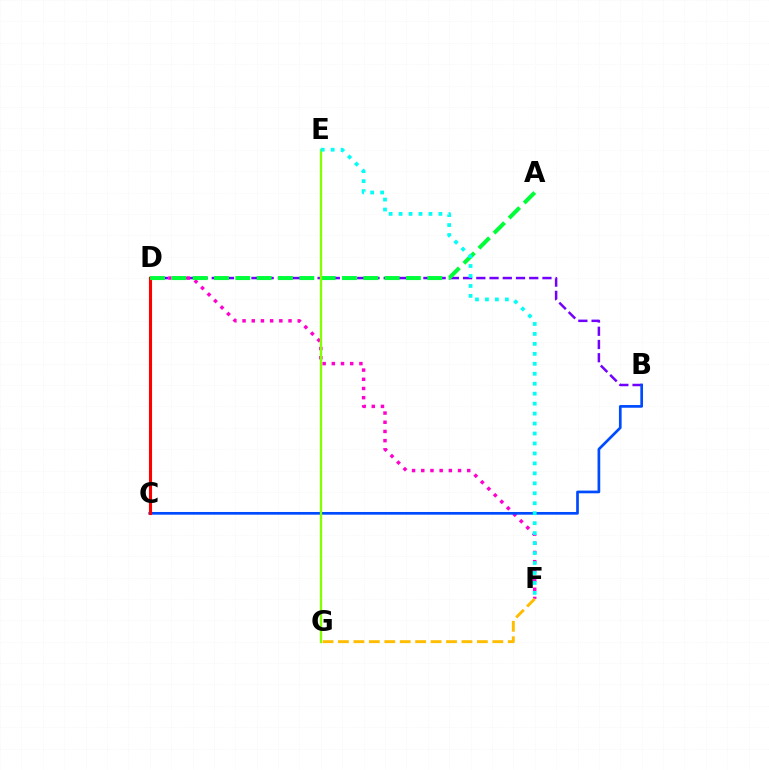{('B', 'D'): [{'color': '#7200ff', 'line_style': 'dashed', 'thickness': 1.8}], ('D', 'F'): [{'color': '#ff00cf', 'line_style': 'dotted', 'thickness': 2.5}], ('B', 'C'): [{'color': '#004bff', 'line_style': 'solid', 'thickness': 1.94}], ('C', 'D'): [{'color': '#ff0000', 'line_style': 'solid', 'thickness': 2.22}], ('A', 'D'): [{'color': '#00ff39', 'line_style': 'dashed', 'thickness': 2.9}], ('E', 'G'): [{'color': '#84ff00', 'line_style': 'solid', 'thickness': 1.67}], ('E', 'F'): [{'color': '#00fff6', 'line_style': 'dotted', 'thickness': 2.71}], ('F', 'G'): [{'color': '#ffbd00', 'line_style': 'dashed', 'thickness': 2.1}]}